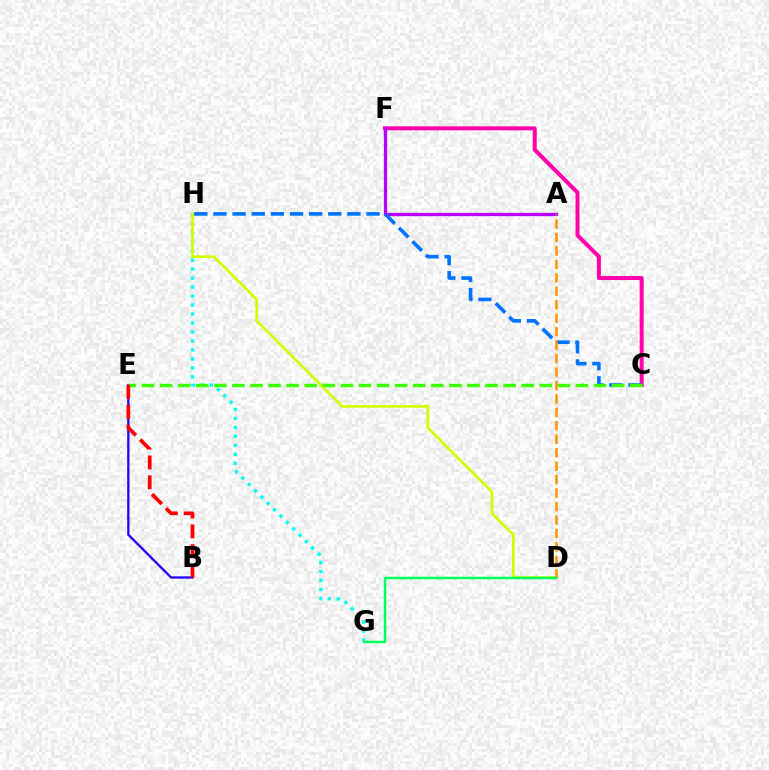{('B', 'E'): [{'color': '#2500ff', 'line_style': 'solid', 'thickness': 1.66}, {'color': '#ff0000', 'line_style': 'dashed', 'thickness': 2.7}], ('C', 'F'): [{'color': '#ff00ac', 'line_style': 'solid', 'thickness': 2.87}], ('G', 'H'): [{'color': '#00fff6', 'line_style': 'dotted', 'thickness': 2.44}], ('A', 'F'): [{'color': '#b900ff', 'line_style': 'solid', 'thickness': 2.38}], ('C', 'H'): [{'color': '#0074ff', 'line_style': 'dashed', 'thickness': 2.6}], ('D', 'H'): [{'color': '#d1ff00', 'line_style': 'solid', 'thickness': 1.95}], ('C', 'E'): [{'color': '#3dff00', 'line_style': 'dashed', 'thickness': 2.46}], ('A', 'D'): [{'color': '#ff9400', 'line_style': 'dashed', 'thickness': 1.83}], ('D', 'G'): [{'color': '#00ff5c', 'line_style': 'solid', 'thickness': 1.79}]}